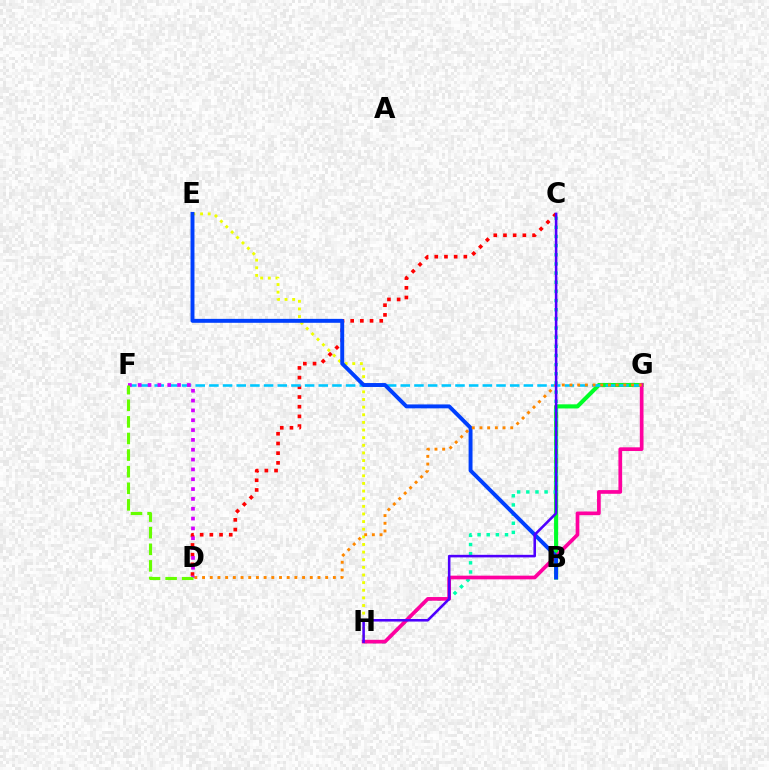{('E', 'H'): [{'color': '#eeff00', 'line_style': 'dotted', 'thickness': 2.07}], ('C', 'D'): [{'color': '#ff0000', 'line_style': 'dotted', 'thickness': 2.63}], ('B', 'G'): [{'color': '#00ff27', 'line_style': 'solid', 'thickness': 2.96}], ('F', 'G'): [{'color': '#00c7ff', 'line_style': 'dashed', 'thickness': 1.86}], ('D', 'F'): [{'color': '#d600ff', 'line_style': 'dotted', 'thickness': 2.67}, {'color': '#66ff00', 'line_style': 'dashed', 'thickness': 2.26}], ('C', 'H'): [{'color': '#00ffaf', 'line_style': 'dotted', 'thickness': 2.49}, {'color': '#4f00ff', 'line_style': 'solid', 'thickness': 1.84}], ('G', 'H'): [{'color': '#ff00a0', 'line_style': 'solid', 'thickness': 2.66}], ('B', 'E'): [{'color': '#003fff', 'line_style': 'solid', 'thickness': 2.83}], ('D', 'G'): [{'color': '#ff8800', 'line_style': 'dotted', 'thickness': 2.09}]}